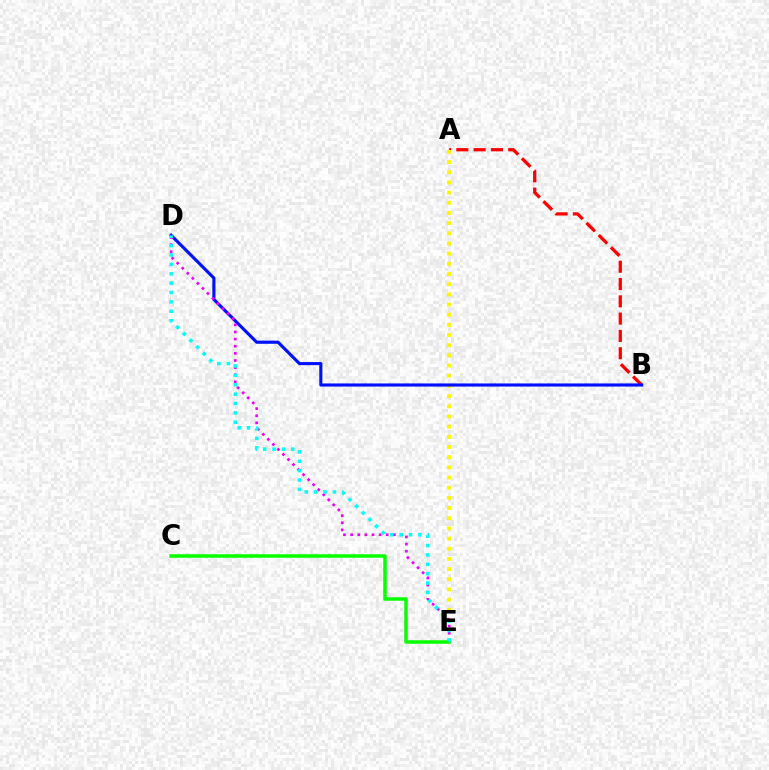{('A', 'B'): [{'color': '#ff0000', 'line_style': 'dashed', 'thickness': 2.35}], ('A', 'E'): [{'color': '#fcf500', 'line_style': 'dotted', 'thickness': 2.76}], ('B', 'D'): [{'color': '#0010ff', 'line_style': 'solid', 'thickness': 2.25}], ('D', 'E'): [{'color': '#ee00ff', 'line_style': 'dotted', 'thickness': 1.94}, {'color': '#00fff6', 'line_style': 'dotted', 'thickness': 2.55}], ('C', 'E'): [{'color': '#08ff00', 'line_style': 'solid', 'thickness': 2.53}]}